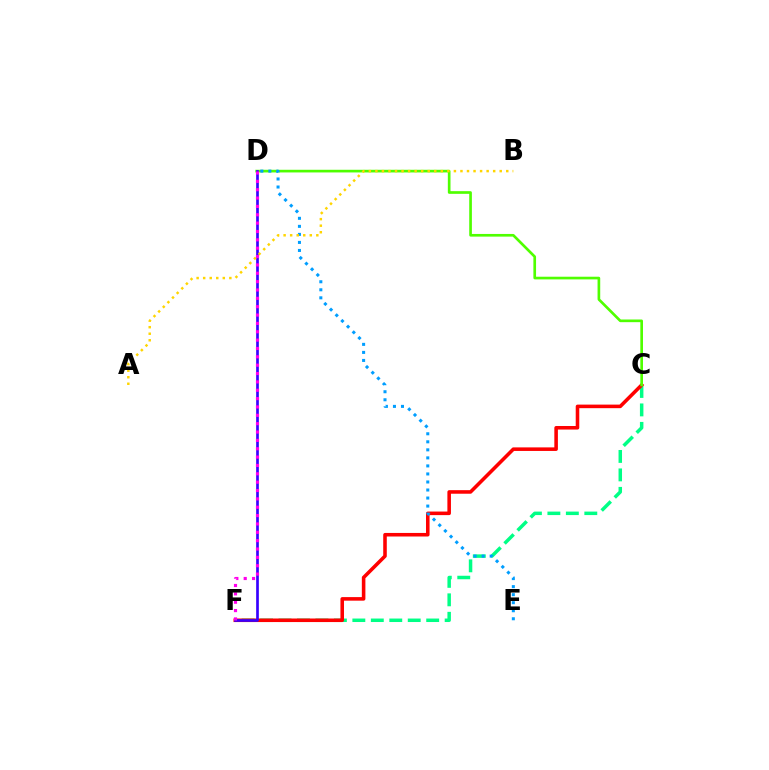{('C', 'F'): [{'color': '#00ff86', 'line_style': 'dashed', 'thickness': 2.51}, {'color': '#ff0000', 'line_style': 'solid', 'thickness': 2.57}], ('C', 'D'): [{'color': '#4fff00', 'line_style': 'solid', 'thickness': 1.92}], ('D', 'E'): [{'color': '#009eff', 'line_style': 'dotted', 'thickness': 2.18}], ('D', 'F'): [{'color': '#3700ff', 'line_style': 'solid', 'thickness': 1.93}, {'color': '#ff00ed', 'line_style': 'dotted', 'thickness': 2.27}], ('A', 'B'): [{'color': '#ffd500', 'line_style': 'dotted', 'thickness': 1.78}]}